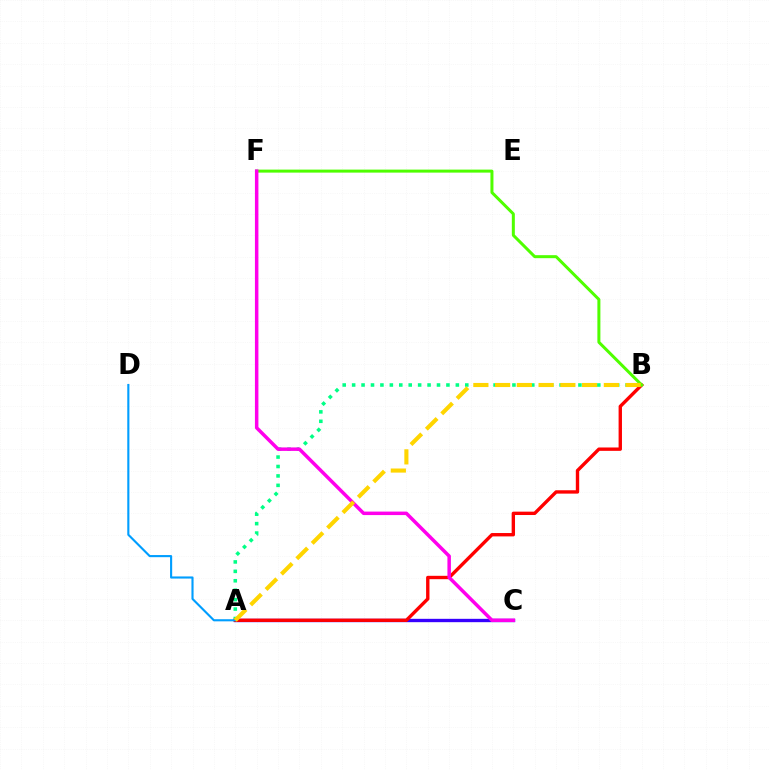{('A', 'C'): [{'color': '#3700ff', 'line_style': 'solid', 'thickness': 2.41}], ('A', 'B'): [{'color': '#00ff86', 'line_style': 'dotted', 'thickness': 2.56}, {'color': '#ff0000', 'line_style': 'solid', 'thickness': 2.43}, {'color': '#ffd500', 'line_style': 'dashed', 'thickness': 2.95}], ('B', 'F'): [{'color': '#4fff00', 'line_style': 'solid', 'thickness': 2.17}], ('A', 'D'): [{'color': '#009eff', 'line_style': 'solid', 'thickness': 1.53}], ('C', 'F'): [{'color': '#ff00ed', 'line_style': 'solid', 'thickness': 2.51}]}